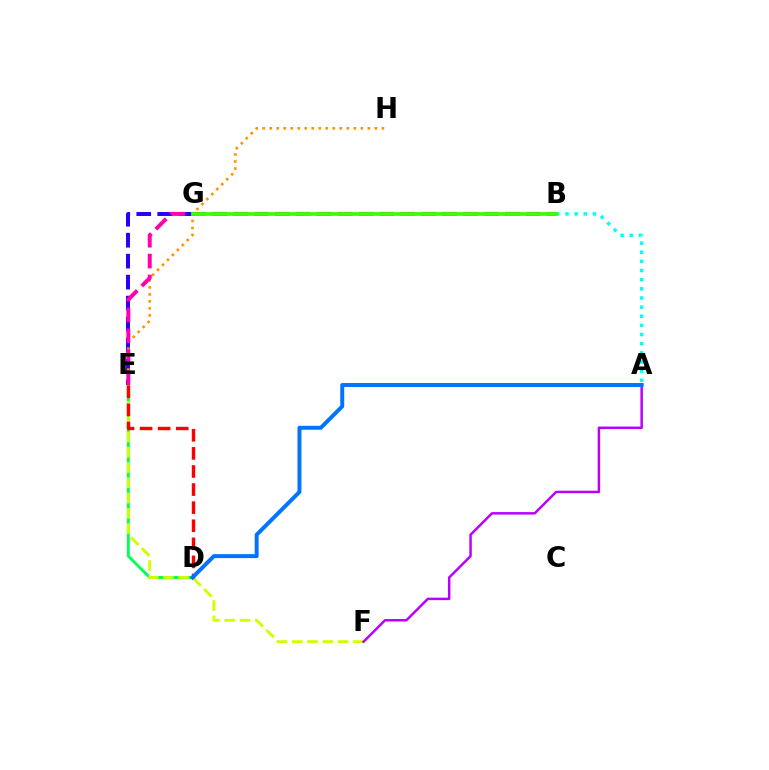{('D', 'E'): [{'color': '#00ff5c', 'line_style': 'solid', 'thickness': 2.1}, {'color': '#ff0000', 'line_style': 'dashed', 'thickness': 2.46}], ('E', 'F'): [{'color': '#d1ff00', 'line_style': 'dashed', 'thickness': 2.07}], ('E', 'G'): [{'color': '#2500ff', 'line_style': 'dashed', 'thickness': 2.85}], ('A', 'B'): [{'color': '#00fff6', 'line_style': 'dotted', 'thickness': 2.48}], ('A', 'F'): [{'color': '#b900ff', 'line_style': 'solid', 'thickness': 1.79}], ('E', 'H'): [{'color': '#ff9400', 'line_style': 'dotted', 'thickness': 1.91}], ('B', 'E'): [{'color': '#ff00ac', 'line_style': 'dashed', 'thickness': 2.84}], ('A', 'D'): [{'color': '#0074ff', 'line_style': 'solid', 'thickness': 2.85}], ('B', 'G'): [{'color': '#3dff00', 'line_style': 'solid', 'thickness': 2.71}]}